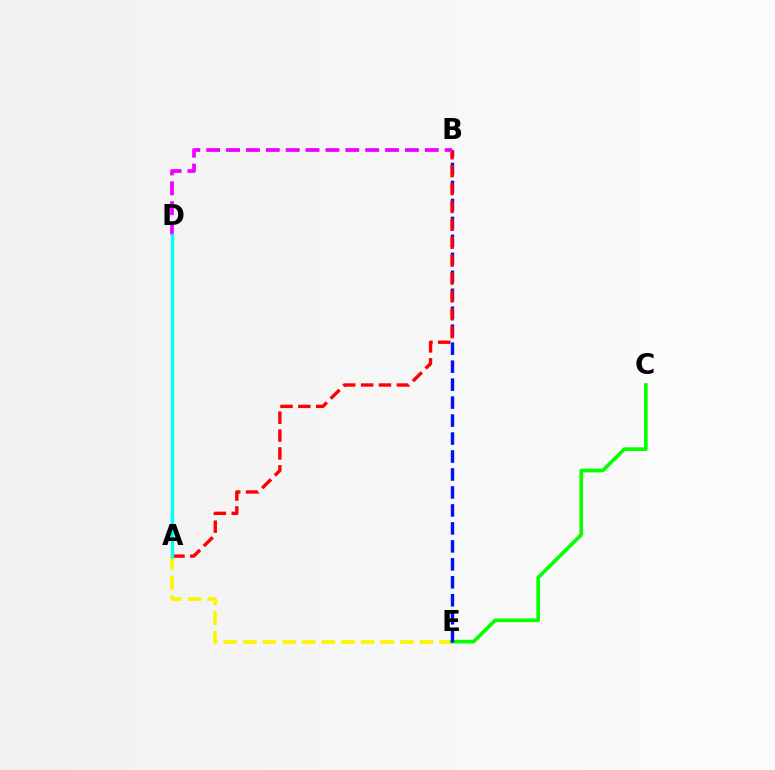{('A', 'E'): [{'color': '#fcf500', 'line_style': 'dashed', 'thickness': 2.67}], ('C', 'E'): [{'color': '#08ff00', 'line_style': 'solid', 'thickness': 2.64}], ('B', 'E'): [{'color': '#0010ff', 'line_style': 'dashed', 'thickness': 2.44}], ('A', 'B'): [{'color': '#ff0000', 'line_style': 'dashed', 'thickness': 2.43}], ('B', 'D'): [{'color': '#ee00ff', 'line_style': 'dashed', 'thickness': 2.7}], ('A', 'D'): [{'color': '#00fff6', 'line_style': 'solid', 'thickness': 2.47}]}